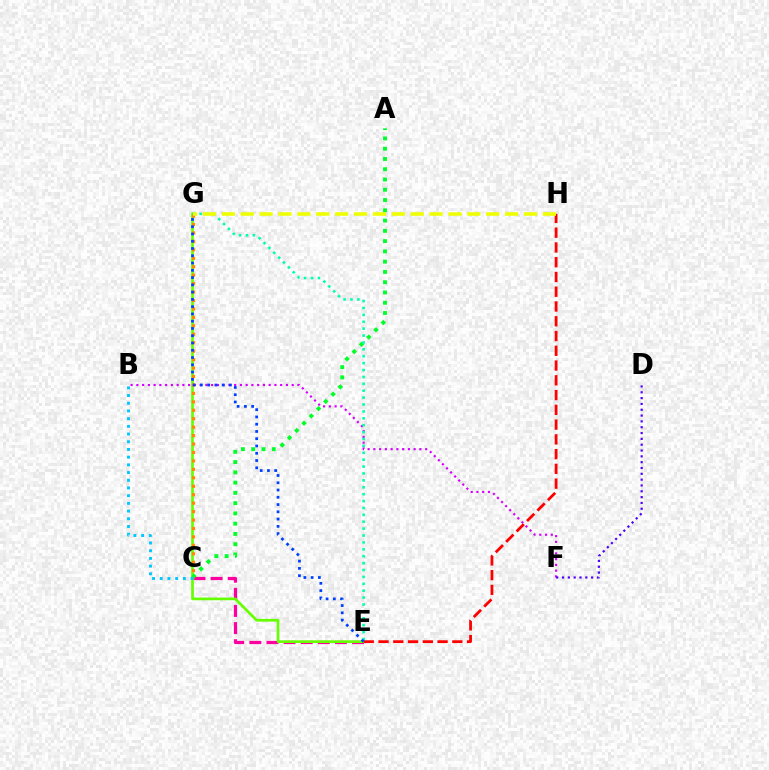{('C', 'E'): [{'color': '#ff00a0', 'line_style': 'dashed', 'thickness': 2.33}], ('B', 'F'): [{'color': '#d600ff', 'line_style': 'dotted', 'thickness': 1.56}], ('E', 'G'): [{'color': '#66ff00', 'line_style': 'solid', 'thickness': 1.94}, {'color': '#00ffaf', 'line_style': 'dotted', 'thickness': 1.87}, {'color': '#003fff', 'line_style': 'dotted', 'thickness': 1.97}], ('A', 'C'): [{'color': '#00ff27', 'line_style': 'dotted', 'thickness': 2.79}], ('C', 'G'): [{'color': '#ff8800', 'line_style': 'dotted', 'thickness': 2.29}], ('E', 'H'): [{'color': '#ff0000', 'line_style': 'dashed', 'thickness': 2.01}], ('G', 'H'): [{'color': '#eeff00', 'line_style': 'dashed', 'thickness': 2.57}], ('D', 'F'): [{'color': '#4f00ff', 'line_style': 'dotted', 'thickness': 1.58}], ('B', 'C'): [{'color': '#00c7ff', 'line_style': 'dotted', 'thickness': 2.09}]}